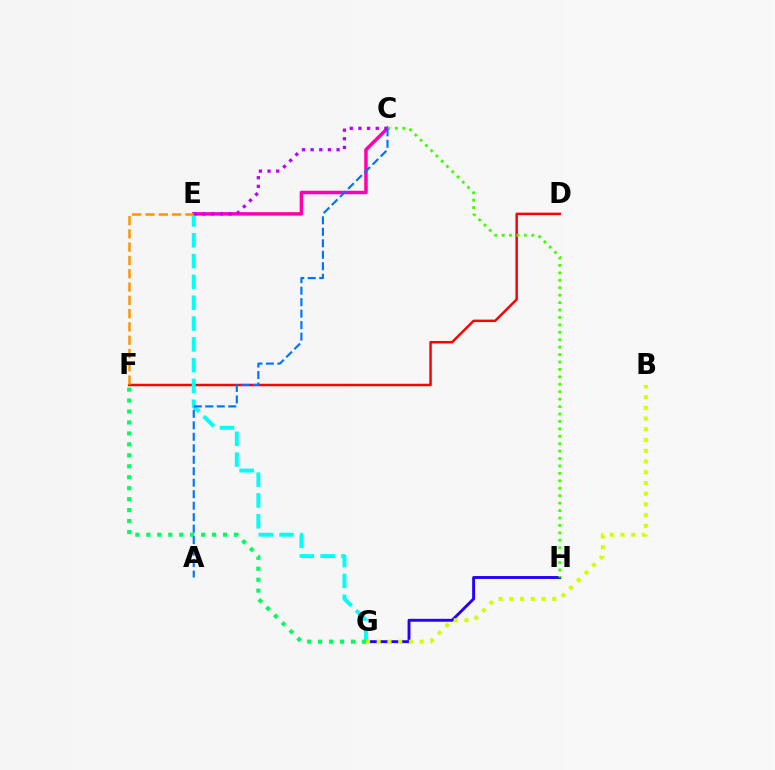{('D', 'F'): [{'color': '#ff0000', 'line_style': 'solid', 'thickness': 1.79}], ('C', 'E'): [{'color': '#ff00ac', 'line_style': 'solid', 'thickness': 2.51}, {'color': '#b900ff', 'line_style': 'dotted', 'thickness': 2.35}], ('E', 'G'): [{'color': '#00fff6', 'line_style': 'dashed', 'thickness': 2.83}], ('G', 'H'): [{'color': '#2500ff', 'line_style': 'solid', 'thickness': 2.09}], ('C', 'H'): [{'color': '#3dff00', 'line_style': 'dotted', 'thickness': 2.02}], ('E', 'F'): [{'color': '#ff9400', 'line_style': 'dashed', 'thickness': 1.81}], ('F', 'G'): [{'color': '#00ff5c', 'line_style': 'dotted', 'thickness': 2.98}], ('B', 'G'): [{'color': '#d1ff00', 'line_style': 'dotted', 'thickness': 2.92}], ('A', 'C'): [{'color': '#0074ff', 'line_style': 'dashed', 'thickness': 1.56}]}